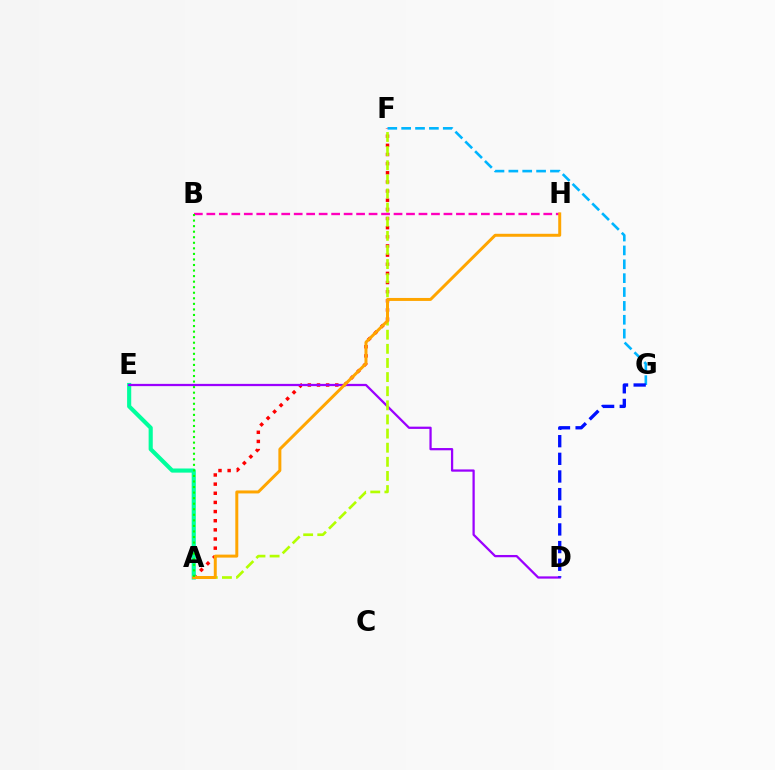{('A', 'F'): [{'color': '#ff0000', 'line_style': 'dotted', 'thickness': 2.48}, {'color': '#b3ff00', 'line_style': 'dashed', 'thickness': 1.92}], ('A', 'E'): [{'color': '#00ff9d', 'line_style': 'solid', 'thickness': 2.97}], ('D', 'E'): [{'color': '#9b00ff', 'line_style': 'solid', 'thickness': 1.63}], ('F', 'G'): [{'color': '#00b5ff', 'line_style': 'dashed', 'thickness': 1.88}], ('D', 'G'): [{'color': '#0010ff', 'line_style': 'dashed', 'thickness': 2.4}], ('B', 'H'): [{'color': '#ff00bd', 'line_style': 'dashed', 'thickness': 1.7}], ('A', 'H'): [{'color': '#ffa500', 'line_style': 'solid', 'thickness': 2.14}], ('A', 'B'): [{'color': '#08ff00', 'line_style': 'dotted', 'thickness': 1.51}]}